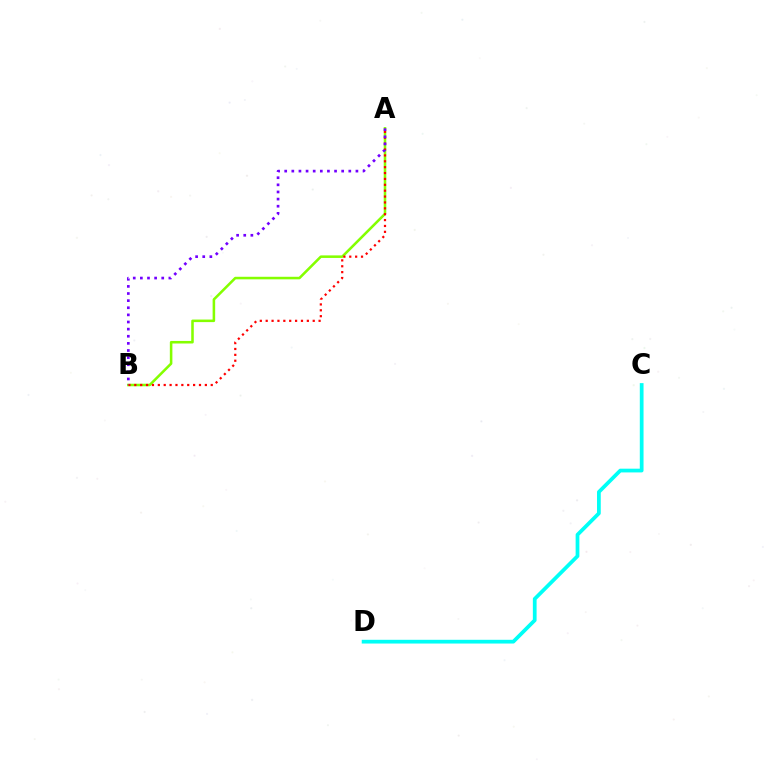{('A', 'B'): [{'color': '#84ff00', 'line_style': 'solid', 'thickness': 1.84}, {'color': '#ff0000', 'line_style': 'dotted', 'thickness': 1.6}, {'color': '#7200ff', 'line_style': 'dotted', 'thickness': 1.94}], ('C', 'D'): [{'color': '#00fff6', 'line_style': 'solid', 'thickness': 2.69}]}